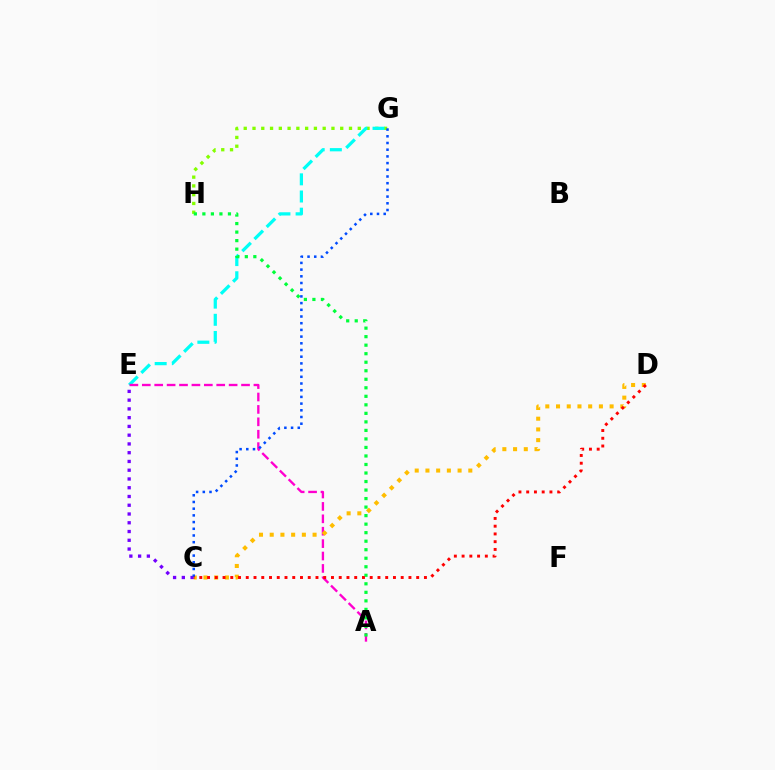{('G', 'H'): [{'color': '#84ff00', 'line_style': 'dotted', 'thickness': 2.38}], ('E', 'G'): [{'color': '#00fff6', 'line_style': 'dashed', 'thickness': 2.33}], ('A', 'E'): [{'color': '#ff00cf', 'line_style': 'dashed', 'thickness': 1.69}], ('C', 'D'): [{'color': '#ffbd00', 'line_style': 'dotted', 'thickness': 2.91}, {'color': '#ff0000', 'line_style': 'dotted', 'thickness': 2.1}], ('C', 'E'): [{'color': '#7200ff', 'line_style': 'dotted', 'thickness': 2.38}], ('A', 'H'): [{'color': '#00ff39', 'line_style': 'dotted', 'thickness': 2.32}], ('C', 'G'): [{'color': '#004bff', 'line_style': 'dotted', 'thickness': 1.82}]}